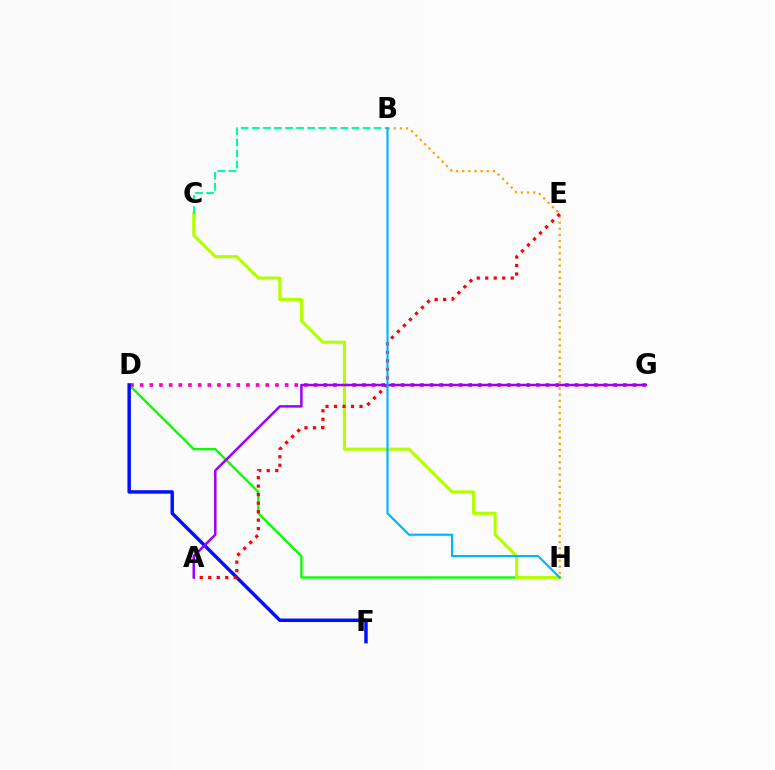{('D', 'H'): [{'color': '#08ff00', 'line_style': 'solid', 'thickness': 1.69}], ('D', 'G'): [{'color': '#ff00bd', 'line_style': 'dotted', 'thickness': 2.63}], ('C', 'H'): [{'color': '#b3ff00', 'line_style': 'solid', 'thickness': 2.25}], ('B', 'C'): [{'color': '#00ff9d', 'line_style': 'dashed', 'thickness': 1.5}], ('B', 'H'): [{'color': '#ffa500', 'line_style': 'dotted', 'thickness': 1.67}, {'color': '#00b5ff', 'line_style': 'solid', 'thickness': 1.56}], ('D', 'F'): [{'color': '#0010ff', 'line_style': 'solid', 'thickness': 2.49}], ('A', 'E'): [{'color': '#ff0000', 'line_style': 'dotted', 'thickness': 2.31}], ('A', 'G'): [{'color': '#9b00ff', 'line_style': 'solid', 'thickness': 1.79}]}